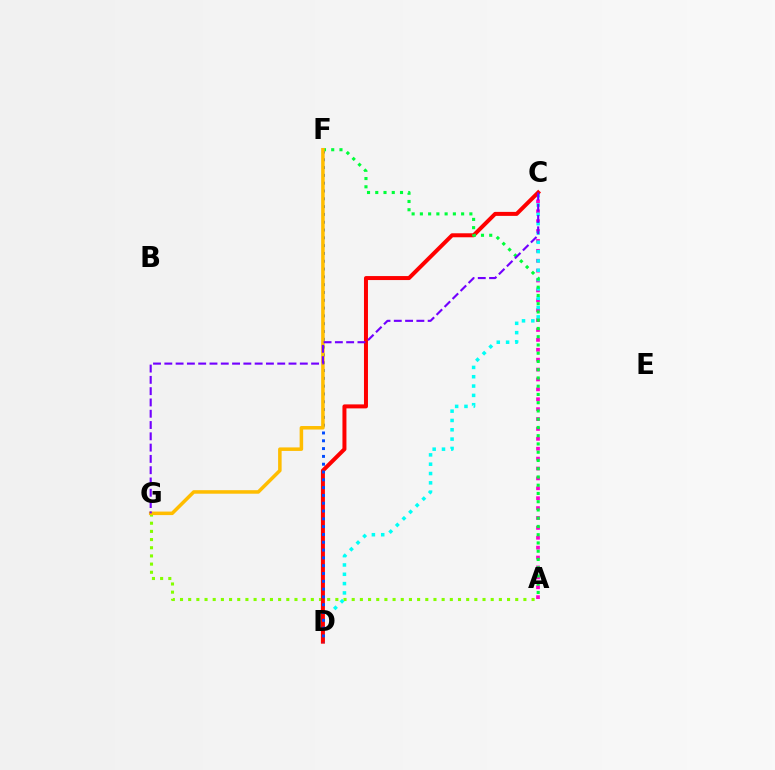{('A', 'C'): [{'color': '#ff00cf', 'line_style': 'dotted', 'thickness': 2.69}], ('A', 'G'): [{'color': '#84ff00', 'line_style': 'dotted', 'thickness': 2.22}], ('C', 'D'): [{'color': '#00fff6', 'line_style': 'dotted', 'thickness': 2.53}, {'color': '#ff0000', 'line_style': 'solid', 'thickness': 2.88}], ('D', 'F'): [{'color': '#004bff', 'line_style': 'dotted', 'thickness': 2.12}], ('A', 'F'): [{'color': '#00ff39', 'line_style': 'dotted', 'thickness': 2.24}], ('F', 'G'): [{'color': '#ffbd00', 'line_style': 'solid', 'thickness': 2.53}], ('C', 'G'): [{'color': '#7200ff', 'line_style': 'dashed', 'thickness': 1.53}]}